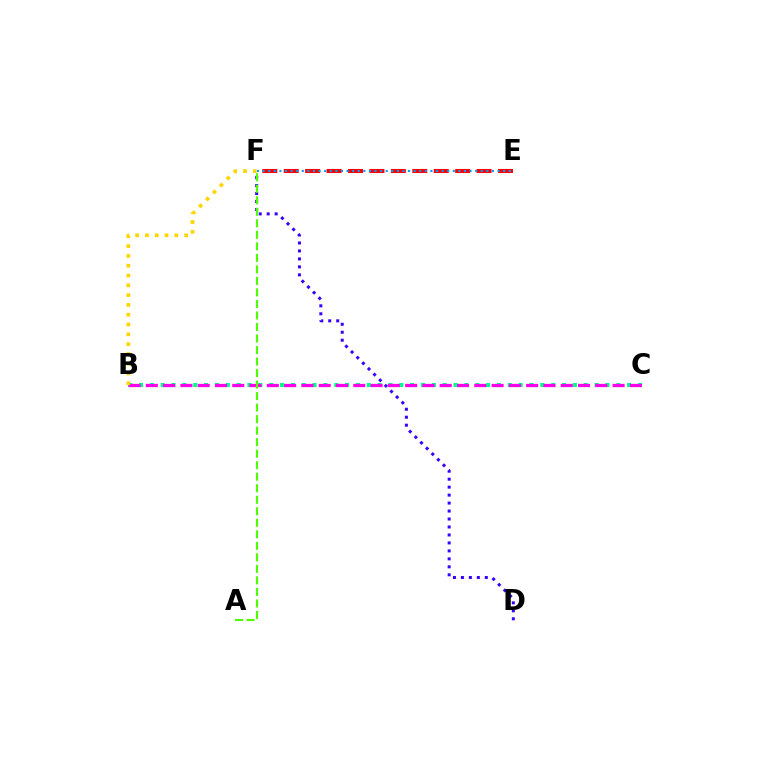{('B', 'C'): [{'color': '#00ff86', 'line_style': 'dotted', 'thickness': 2.95}, {'color': '#ff00ed', 'line_style': 'dashed', 'thickness': 2.35}], ('E', 'F'): [{'color': '#ff0000', 'line_style': 'dashed', 'thickness': 2.91}, {'color': '#009eff', 'line_style': 'dotted', 'thickness': 1.52}], ('D', 'F'): [{'color': '#3700ff', 'line_style': 'dotted', 'thickness': 2.16}], ('A', 'F'): [{'color': '#4fff00', 'line_style': 'dashed', 'thickness': 1.56}], ('B', 'F'): [{'color': '#ffd500', 'line_style': 'dotted', 'thickness': 2.66}]}